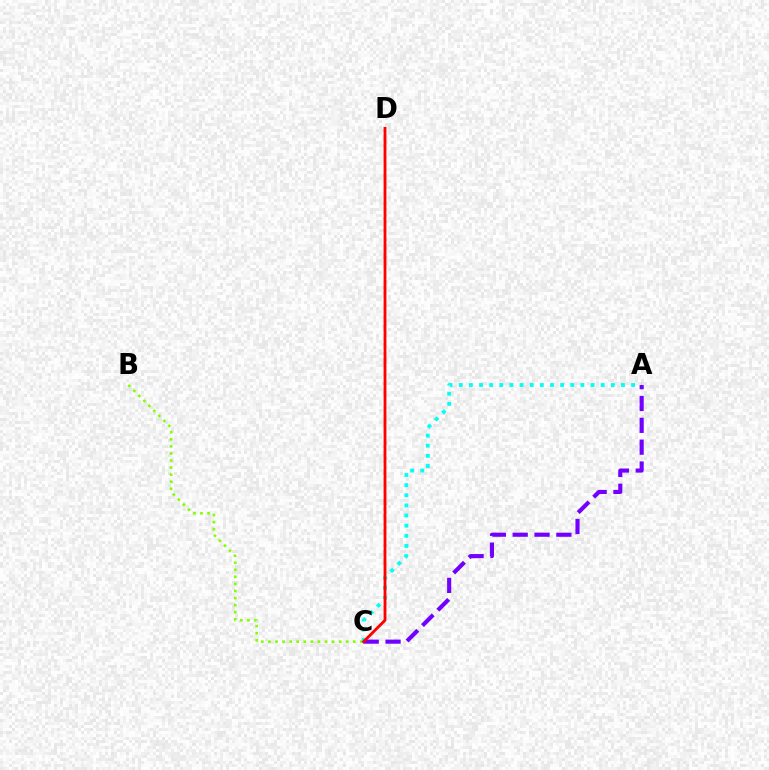{('B', 'C'): [{'color': '#84ff00', 'line_style': 'dotted', 'thickness': 1.92}], ('A', 'C'): [{'color': '#00fff6', 'line_style': 'dotted', 'thickness': 2.75}, {'color': '#7200ff', 'line_style': 'dashed', 'thickness': 2.97}], ('C', 'D'): [{'color': '#ff0000', 'line_style': 'solid', 'thickness': 2.03}]}